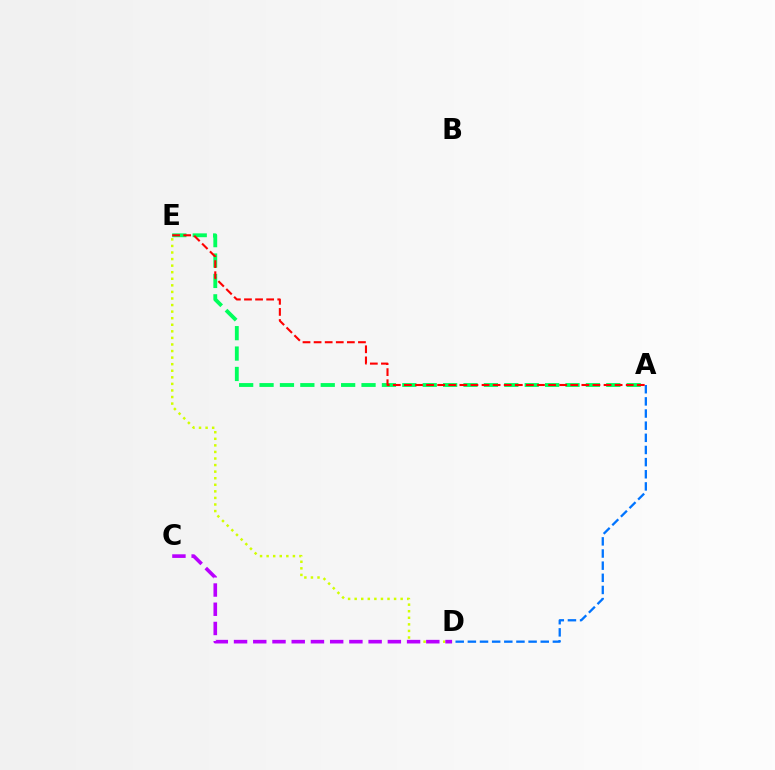{('A', 'E'): [{'color': '#00ff5c', 'line_style': 'dashed', 'thickness': 2.77}, {'color': '#ff0000', 'line_style': 'dashed', 'thickness': 1.51}], ('D', 'E'): [{'color': '#d1ff00', 'line_style': 'dotted', 'thickness': 1.78}], ('C', 'D'): [{'color': '#b900ff', 'line_style': 'dashed', 'thickness': 2.61}], ('A', 'D'): [{'color': '#0074ff', 'line_style': 'dashed', 'thickness': 1.65}]}